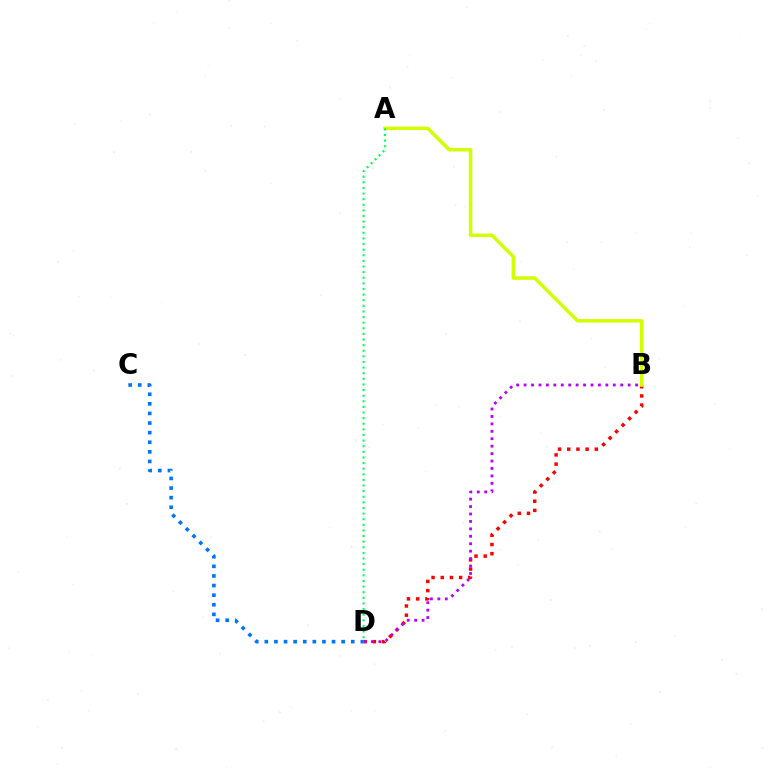{('B', 'D'): [{'color': '#ff0000', 'line_style': 'dotted', 'thickness': 2.5}, {'color': '#b900ff', 'line_style': 'dotted', 'thickness': 2.02}], ('A', 'B'): [{'color': '#d1ff00', 'line_style': 'solid', 'thickness': 2.52}], ('A', 'D'): [{'color': '#00ff5c', 'line_style': 'dotted', 'thickness': 1.53}], ('C', 'D'): [{'color': '#0074ff', 'line_style': 'dotted', 'thickness': 2.61}]}